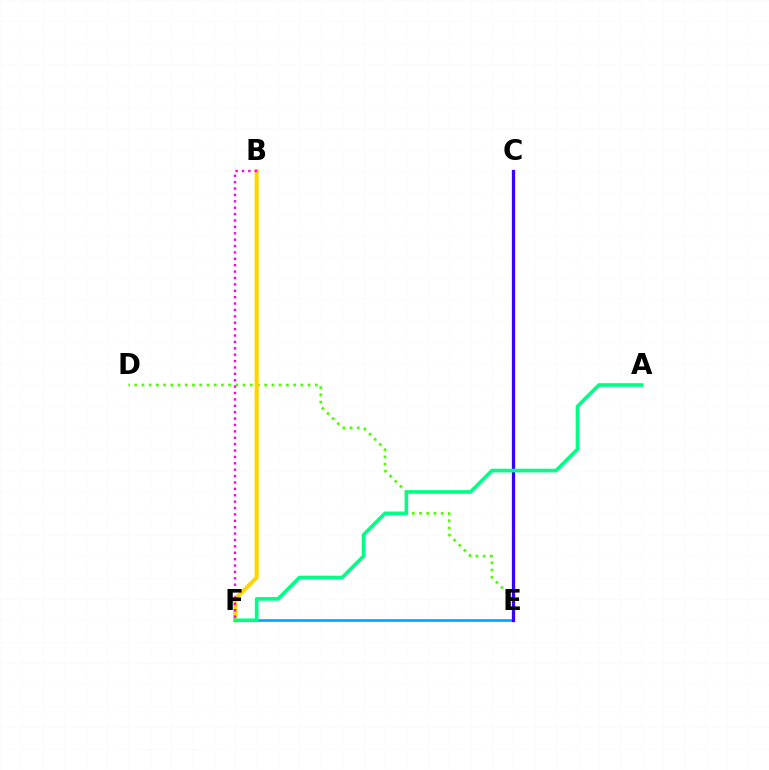{('D', 'E'): [{'color': '#4fff00', 'line_style': 'dotted', 'thickness': 1.96}], ('B', 'F'): [{'color': '#ffd500', 'line_style': 'solid', 'thickness': 2.93}, {'color': '#ff00ed', 'line_style': 'dotted', 'thickness': 1.74}], ('C', 'E'): [{'color': '#ff0000', 'line_style': 'dashed', 'thickness': 1.99}, {'color': '#3700ff', 'line_style': 'solid', 'thickness': 2.34}], ('E', 'F'): [{'color': '#009eff', 'line_style': 'solid', 'thickness': 1.85}], ('A', 'F'): [{'color': '#00ff86', 'line_style': 'solid', 'thickness': 2.63}]}